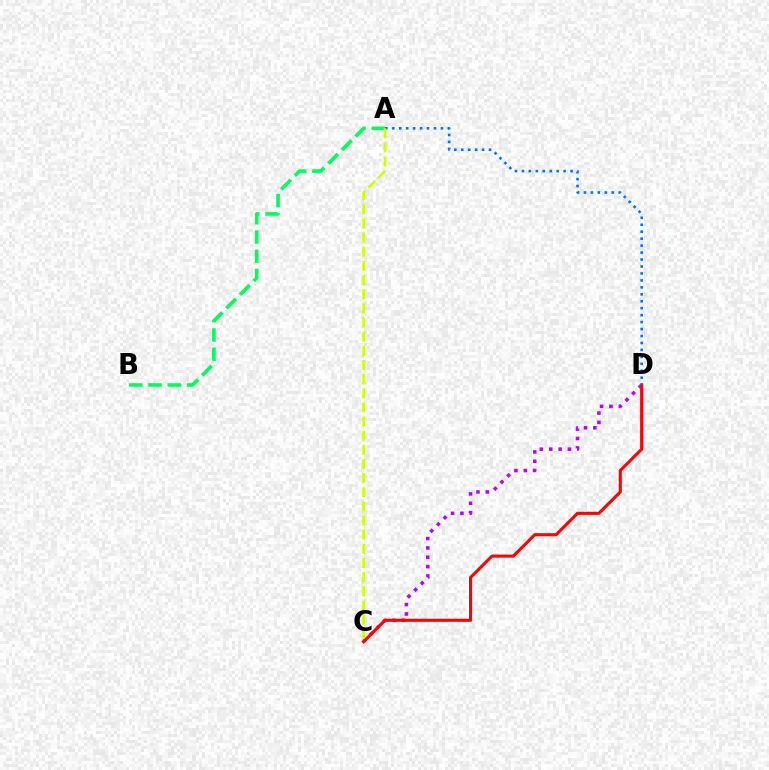{('C', 'D'): [{'color': '#b900ff', 'line_style': 'dotted', 'thickness': 2.54}, {'color': '#ff0000', 'line_style': 'solid', 'thickness': 2.23}], ('A', 'B'): [{'color': '#00ff5c', 'line_style': 'dashed', 'thickness': 2.62}], ('A', 'D'): [{'color': '#0074ff', 'line_style': 'dotted', 'thickness': 1.89}], ('A', 'C'): [{'color': '#d1ff00', 'line_style': 'dashed', 'thickness': 1.92}]}